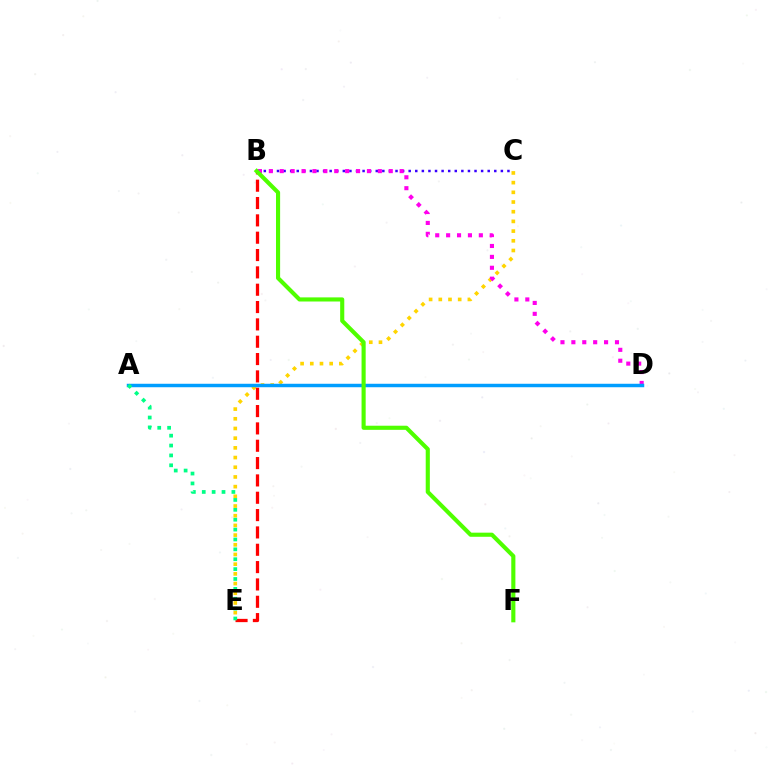{('B', 'C'): [{'color': '#3700ff', 'line_style': 'dotted', 'thickness': 1.79}], ('C', 'E'): [{'color': '#ffd500', 'line_style': 'dotted', 'thickness': 2.63}], ('B', 'E'): [{'color': '#ff0000', 'line_style': 'dashed', 'thickness': 2.36}], ('B', 'D'): [{'color': '#ff00ed', 'line_style': 'dotted', 'thickness': 2.96}], ('A', 'D'): [{'color': '#009eff', 'line_style': 'solid', 'thickness': 2.5}], ('A', 'E'): [{'color': '#00ff86', 'line_style': 'dotted', 'thickness': 2.68}], ('B', 'F'): [{'color': '#4fff00', 'line_style': 'solid', 'thickness': 2.96}]}